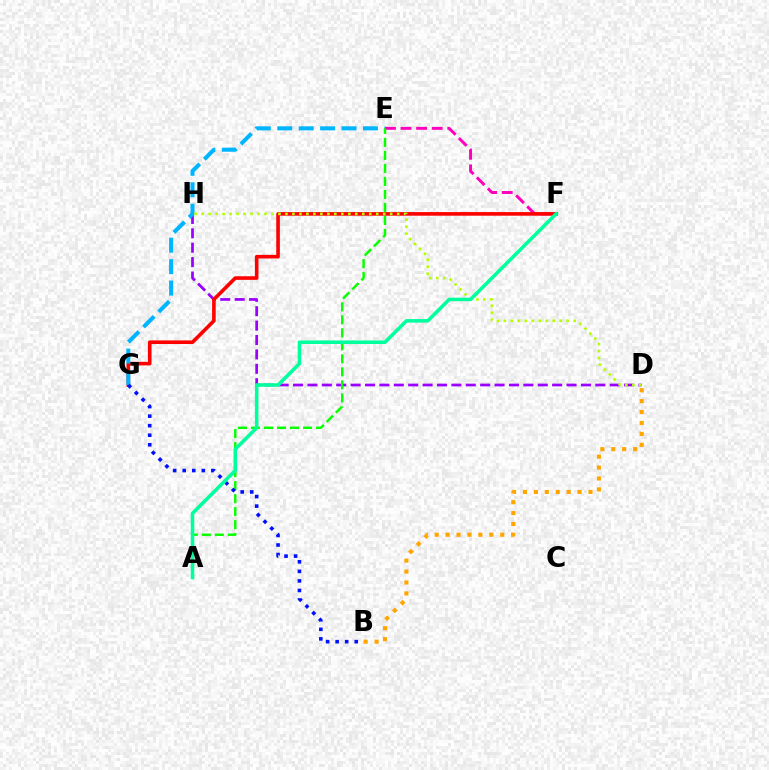{('D', 'H'): [{'color': '#9b00ff', 'line_style': 'dashed', 'thickness': 1.96}, {'color': '#b3ff00', 'line_style': 'dotted', 'thickness': 1.9}], ('E', 'F'): [{'color': '#ff00bd', 'line_style': 'dashed', 'thickness': 2.12}], ('F', 'G'): [{'color': '#ff0000', 'line_style': 'solid', 'thickness': 2.6}], ('E', 'G'): [{'color': '#00b5ff', 'line_style': 'dashed', 'thickness': 2.91}], ('A', 'E'): [{'color': '#08ff00', 'line_style': 'dashed', 'thickness': 1.77}], ('B', 'D'): [{'color': '#ffa500', 'line_style': 'dotted', 'thickness': 2.97}], ('B', 'G'): [{'color': '#0010ff', 'line_style': 'dotted', 'thickness': 2.59}], ('A', 'F'): [{'color': '#00ff9d', 'line_style': 'solid', 'thickness': 2.55}]}